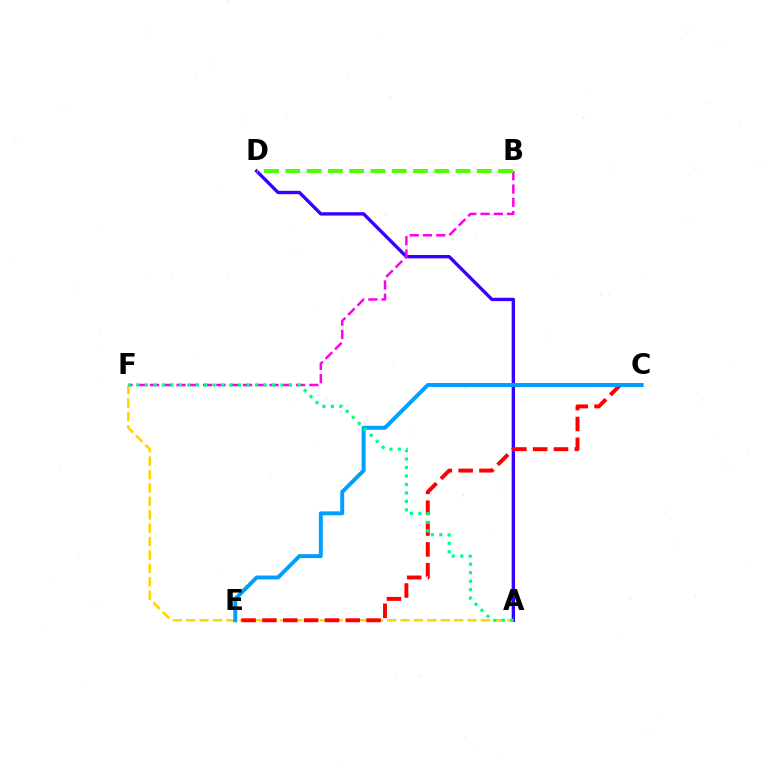{('A', 'D'): [{'color': '#3700ff', 'line_style': 'solid', 'thickness': 2.42}], ('A', 'F'): [{'color': '#ffd500', 'line_style': 'dashed', 'thickness': 1.82}, {'color': '#00ff86', 'line_style': 'dotted', 'thickness': 2.3}], ('C', 'E'): [{'color': '#ff0000', 'line_style': 'dashed', 'thickness': 2.83}, {'color': '#009eff', 'line_style': 'solid', 'thickness': 2.84}], ('B', 'F'): [{'color': '#ff00ed', 'line_style': 'dashed', 'thickness': 1.8}], ('B', 'D'): [{'color': '#4fff00', 'line_style': 'dashed', 'thickness': 2.89}]}